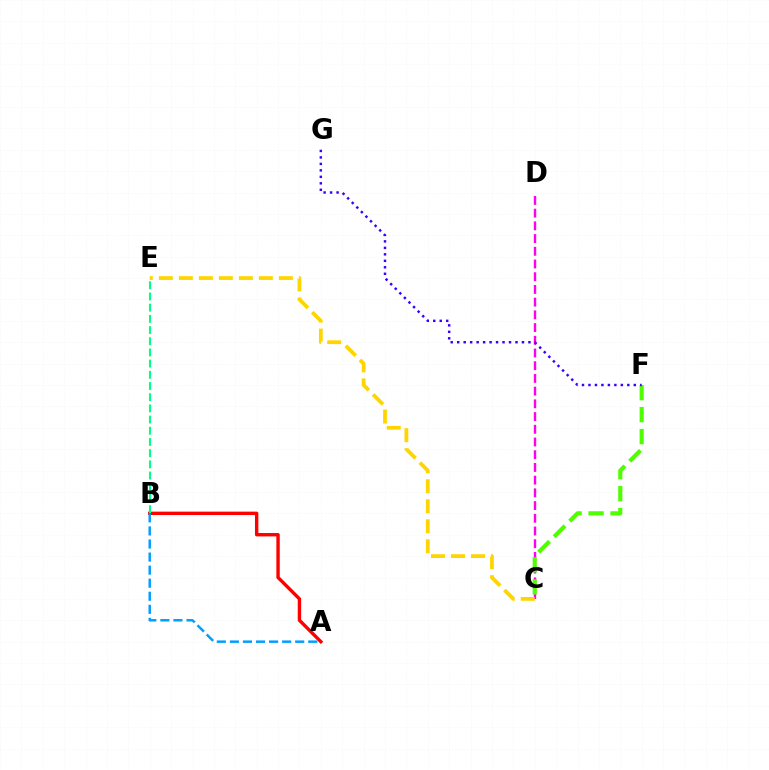{('C', 'D'): [{'color': '#ff00ed', 'line_style': 'dashed', 'thickness': 1.73}], ('C', 'E'): [{'color': '#ffd500', 'line_style': 'dashed', 'thickness': 2.72}], ('A', 'B'): [{'color': '#ff0000', 'line_style': 'solid', 'thickness': 2.44}, {'color': '#009eff', 'line_style': 'dashed', 'thickness': 1.77}], ('C', 'F'): [{'color': '#4fff00', 'line_style': 'dashed', 'thickness': 2.98}], ('F', 'G'): [{'color': '#3700ff', 'line_style': 'dotted', 'thickness': 1.76}], ('B', 'E'): [{'color': '#00ff86', 'line_style': 'dashed', 'thickness': 1.52}]}